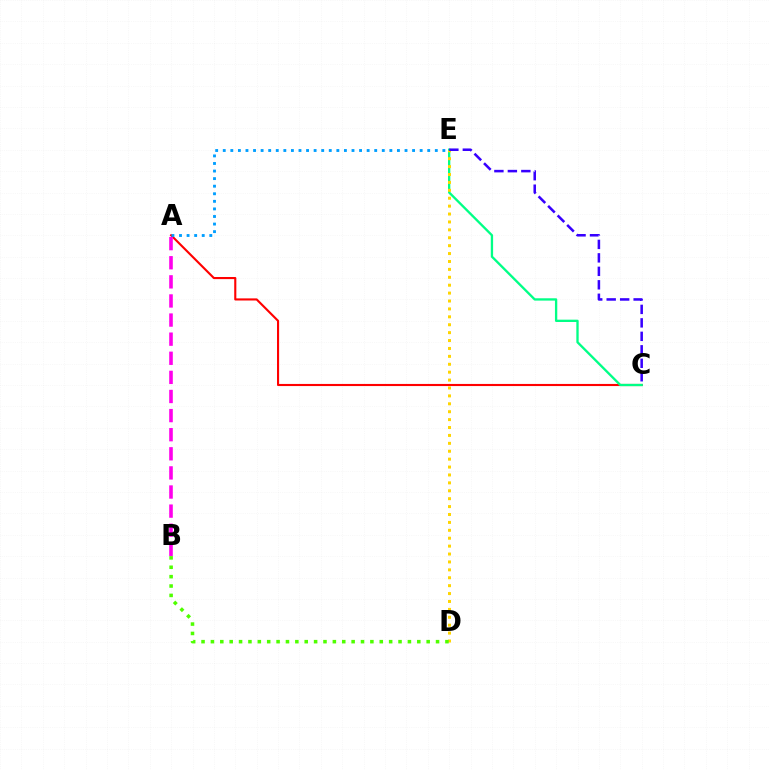{('A', 'C'): [{'color': '#ff0000', 'line_style': 'solid', 'thickness': 1.53}], ('A', 'E'): [{'color': '#009eff', 'line_style': 'dotted', 'thickness': 2.06}], ('C', 'E'): [{'color': '#00ff86', 'line_style': 'solid', 'thickness': 1.67}, {'color': '#3700ff', 'line_style': 'dashed', 'thickness': 1.83}], ('D', 'E'): [{'color': '#ffd500', 'line_style': 'dotted', 'thickness': 2.15}], ('B', 'D'): [{'color': '#4fff00', 'line_style': 'dotted', 'thickness': 2.55}], ('A', 'B'): [{'color': '#ff00ed', 'line_style': 'dashed', 'thickness': 2.6}]}